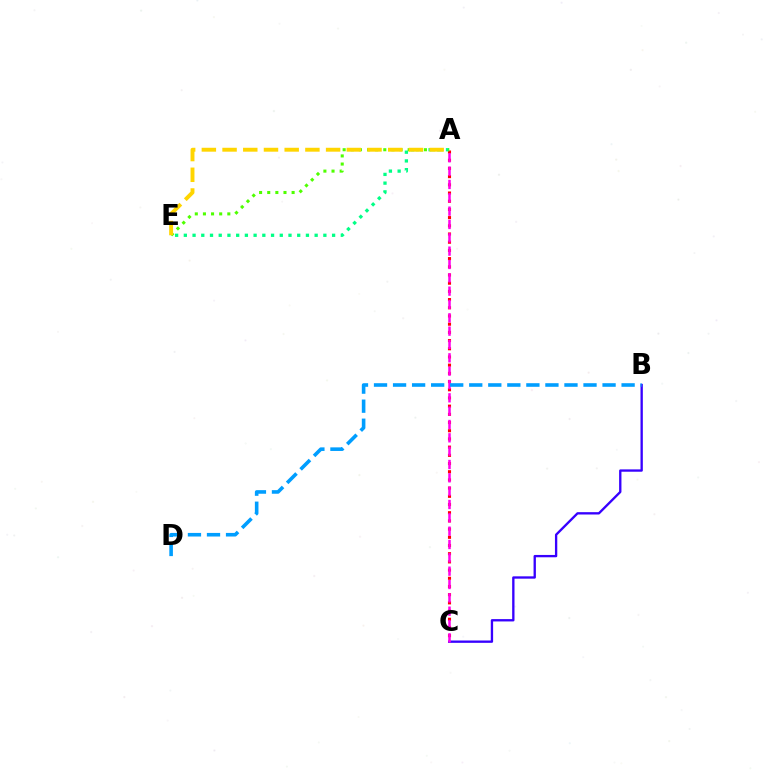{('A', 'C'): [{'color': '#ff0000', 'line_style': 'dotted', 'thickness': 2.23}, {'color': '#ff00ed', 'line_style': 'dashed', 'thickness': 1.81}], ('A', 'E'): [{'color': '#00ff86', 'line_style': 'dotted', 'thickness': 2.37}, {'color': '#4fff00', 'line_style': 'dotted', 'thickness': 2.21}, {'color': '#ffd500', 'line_style': 'dashed', 'thickness': 2.81}], ('B', 'C'): [{'color': '#3700ff', 'line_style': 'solid', 'thickness': 1.68}], ('B', 'D'): [{'color': '#009eff', 'line_style': 'dashed', 'thickness': 2.59}]}